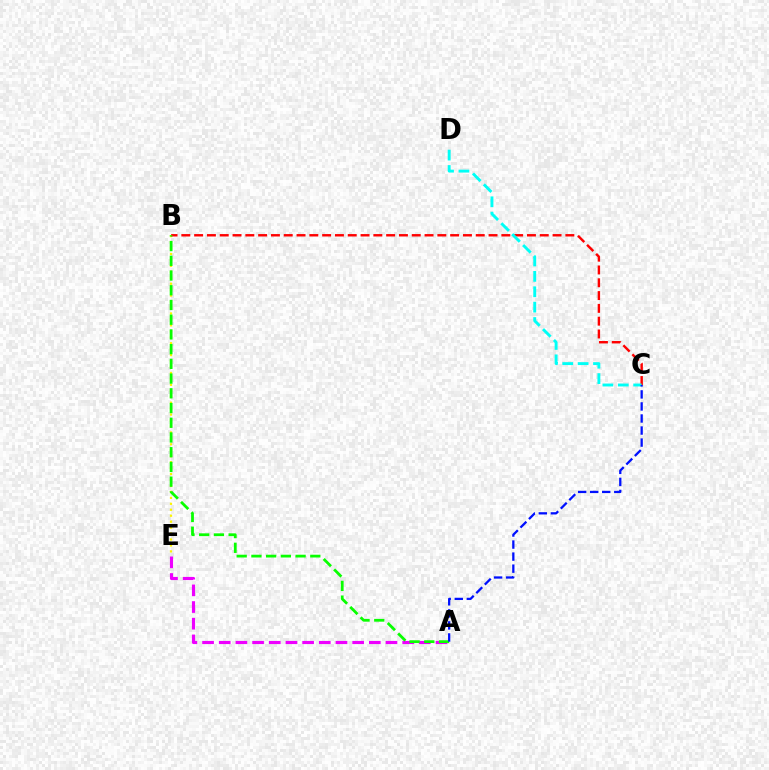{('B', 'E'): [{'color': '#fcf500', 'line_style': 'dotted', 'thickness': 1.62}], ('B', 'C'): [{'color': '#ff0000', 'line_style': 'dashed', 'thickness': 1.74}], ('A', 'E'): [{'color': '#ee00ff', 'line_style': 'dashed', 'thickness': 2.27}], ('A', 'B'): [{'color': '#08ff00', 'line_style': 'dashed', 'thickness': 2.0}], ('C', 'D'): [{'color': '#00fff6', 'line_style': 'dashed', 'thickness': 2.09}], ('A', 'C'): [{'color': '#0010ff', 'line_style': 'dashed', 'thickness': 1.64}]}